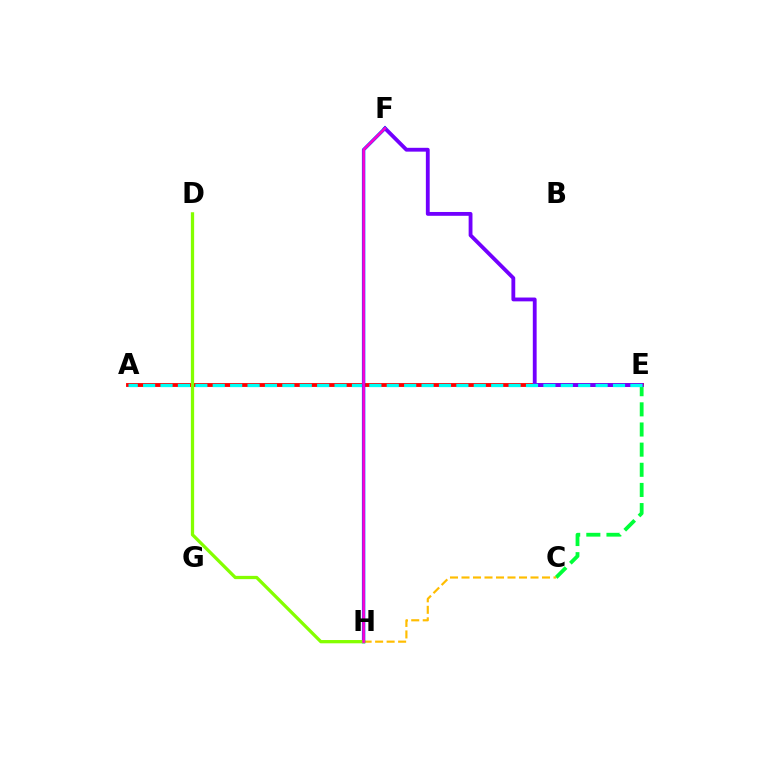{('A', 'E'): [{'color': '#ff0000', 'line_style': 'solid', 'thickness': 2.78}, {'color': '#00fff6', 'line_style': 'dashed', 'thickness': 2.36}], ('C', 'E'): [{'color': '#00ff39', 'line_style': 'dashed', 'thickness': 2.74}], ('E', 'F'): [{'color': '#7200ff', 'line_style': 'solid', 'thickness': 2.76}], ('C', 'H'): [{'color': '#ffbd00', 'line_style': 'dashed', 'thickness': 1.56}], ('F', 'H'): [{'color': '#004bff', 'line_style': 'solid', 'thickness': 2.46}, {'color': '#ff00cf', 'line_style': 'solid', 'thickness': 1.84}], ('D', 'H'): [{'color': '#84ff00', 'line_style': 'solid', 'thickness': 2.36}]}